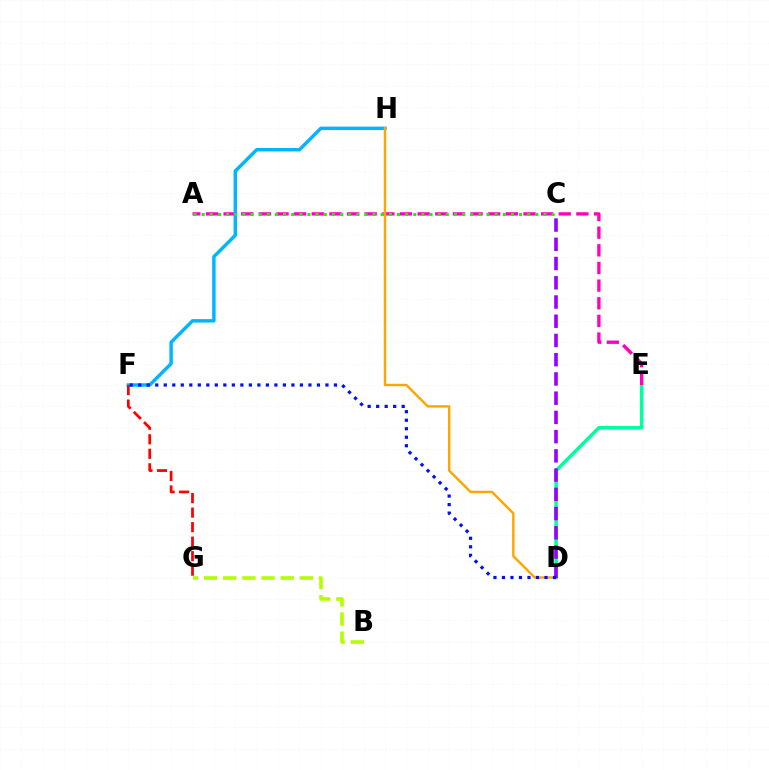{('D', 'E'): [{'color': '#00ff9d', 'line_style': 'solid', 'thickness': 2.54}], ('A', 'E'): [{'color': '#ff00bd', 'line_style': 'dashed', 'thickness': 2.4}], ('F', 'H'): [{'color': '#00b5ff', 'line_style': 'solid', 'thickness': 2.47}], ('B', 'G'): [{'color': '#b3ff00', 'line_style': 'dashed', 'thickness': 2.6}], ('D', 'H'): [{'color': '#ffa500', 'line_style': 'solid', 'thickness': 1.76}], ('F', 'G'): [{'color': '#ff0000', 'line_style': 'dashed', 'thickness': 1.97}], ('A', 'C'): [{'color': '#08ff00', 'line_style': 'dotted', 'thickness': 2.21}], ('C', 'D'): [{'color': '#9b00ff', 'line_style': 'dashed', 'thickness': 2.61}], ('D', 'F'): [{'color': '#0010ff', 'line_style': 'dotted', 'thickness': 2.31}]}